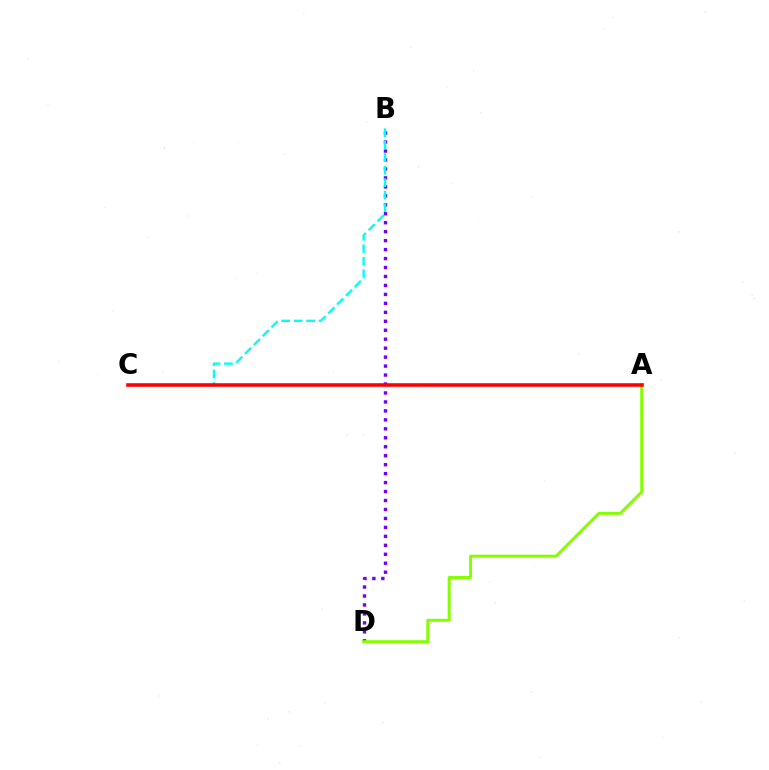{('B', 'D'): [{'color': '#7200ff', 'line_style': 'dotted', 'thickness': 2.43}], ('B', 'C'): [{'color': '#00fff6', 'line_style': 'dashed', 'thickness': 1.7}], ('A', 'D'): [{'color': '#84ff00', 'line_style': 'solid', 'thickness': 2.13}], ('A', 'C'): [{'color': '#ff0000', 'line_style': 'solid', 'thickness': 2.58}]}